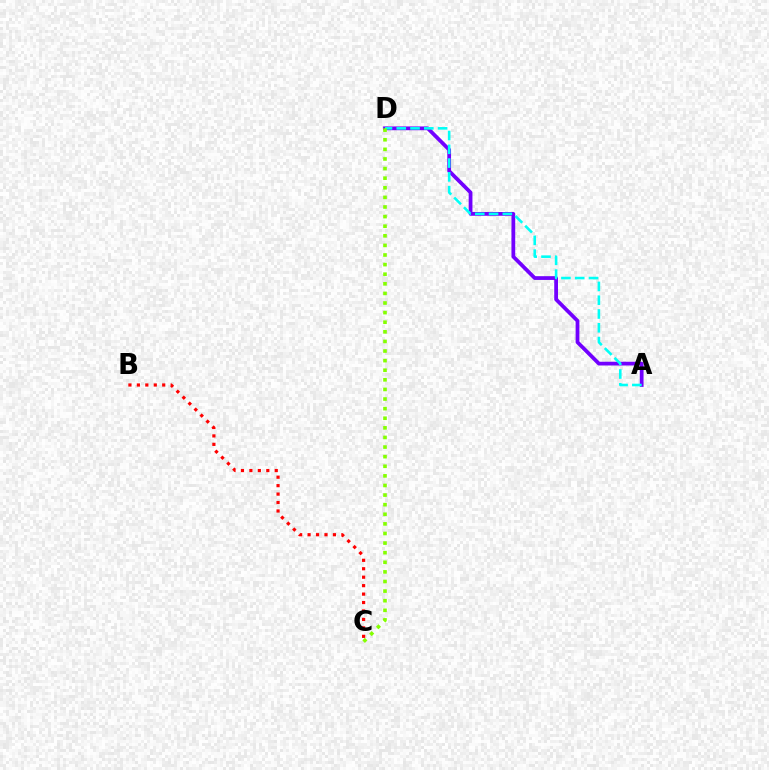{('A', 'D'): [{'color': '#7200ff', 'line_style': 'solid', 'thickness': 2.71}, {'color': '#00fff6', 'line_style': 'dashed', 'thickness': 1.87}], ('B', 'C'): [{'color': '#ff0000', 'line_style': 'dotted', 'thickness': 2.3}], ('C', 'D'): [{'color': '#84ff00', 'line_style': 'dotted', 'thickness': 2.61}]}